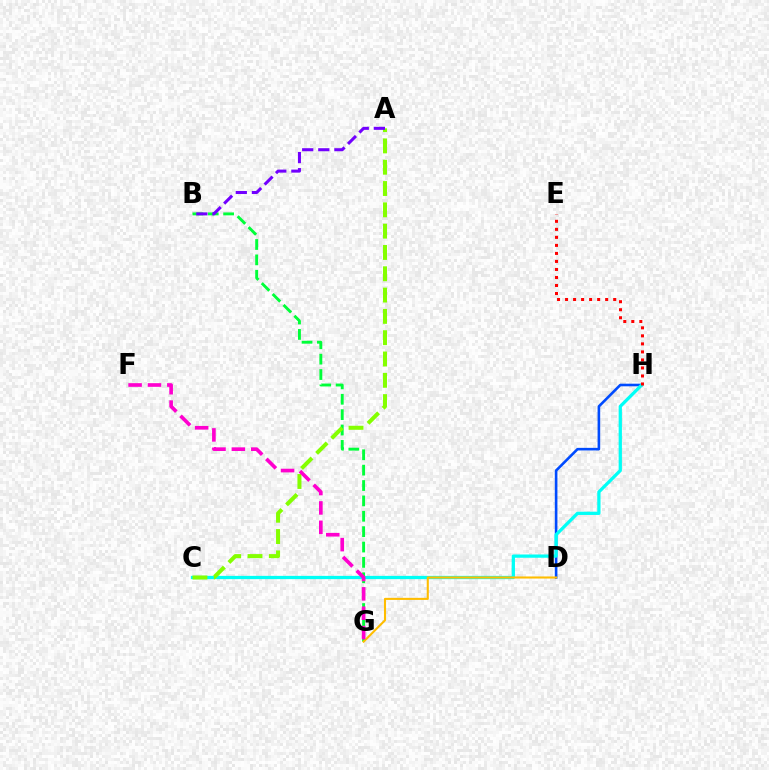{('D', 'H'): [{'color': '#004bff', 'line_style': 'solid', 'thickness': 1.88}], ('C', 'H'): [{'color': '#00fff6', 'line_style': 'solid', 'thickness': 2.35}], ('B', 'G'): [{'color': '#00ff39', 'line_style': 'dashed', 'thickness': 2.09}], ('D', 'G'): [{'color': '#ffbd00', 'line_style': 'solid', 'thickness': 1.5}], ('A', 'C'): [{'color': '#84ff00', 'line_style': 'dashed', 'thickness': 2.89}], ('E', 'H'): [{'color': '#ff0000', 'line_style': 'dotted', 'thickness': 2.18}], ('F', 'G'): [{'color': '#ff00cf', 'line_style': 'dashed', 'thickness': 2.63}], ('A', 'B'): [{'color': '#7200ff', 'line_style': 'dashed', 'thickness': 2.19}]}